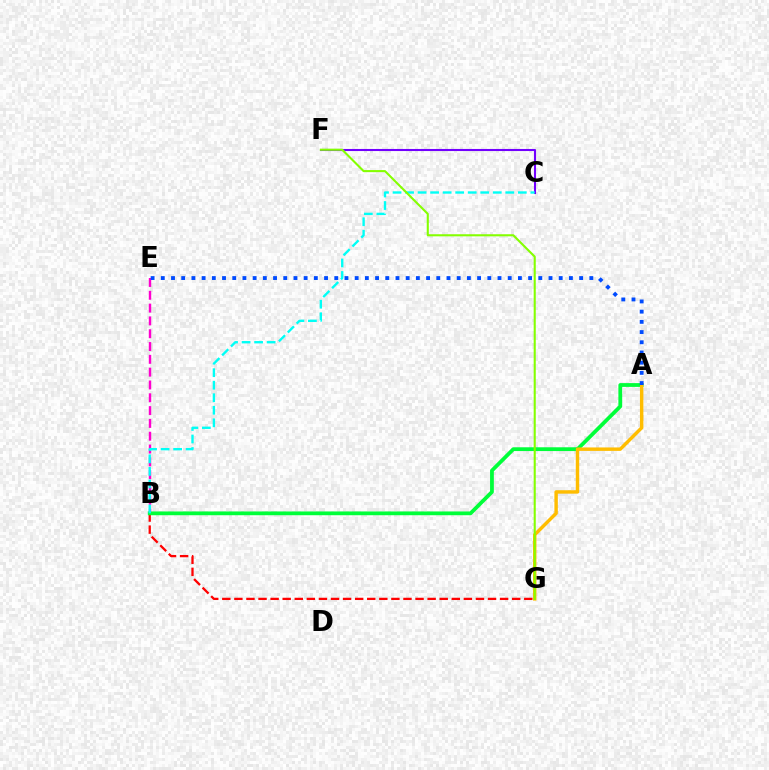{('B', 'E'): [{'color': '#ff00cf', 'line_style': 'dashed', 'thickness': 1.74}], ('B', 'G'): [{'color': '#ff0000', 'line_style': 'dashed', 'thickness': 1.64}], ('A', 'B'): [{'color': '#00ff39', 'line_style': 'solid', 'thickness': 2.72}], ('A', 'G'): [{'color': '#ffbd00', 'line_style': 'solid', 'thickness': 2.47}], ('C', 'F'): [{'color': '#7200ff', 'line_style': 'solid', 'thickness': 1.5}], ('B', 'C'): [{'color': '#00fff6', 'line_style': 'dashed', 'thickness': 1.7}], ('F', 'G'): [{'color': '#84ff00', 'line_style': 'solid', 'thickness': 1.5}], ('A', 'E'): [{'color': '#004bff', 'line_style': 'dotted', 'thickness': 2.77}]}